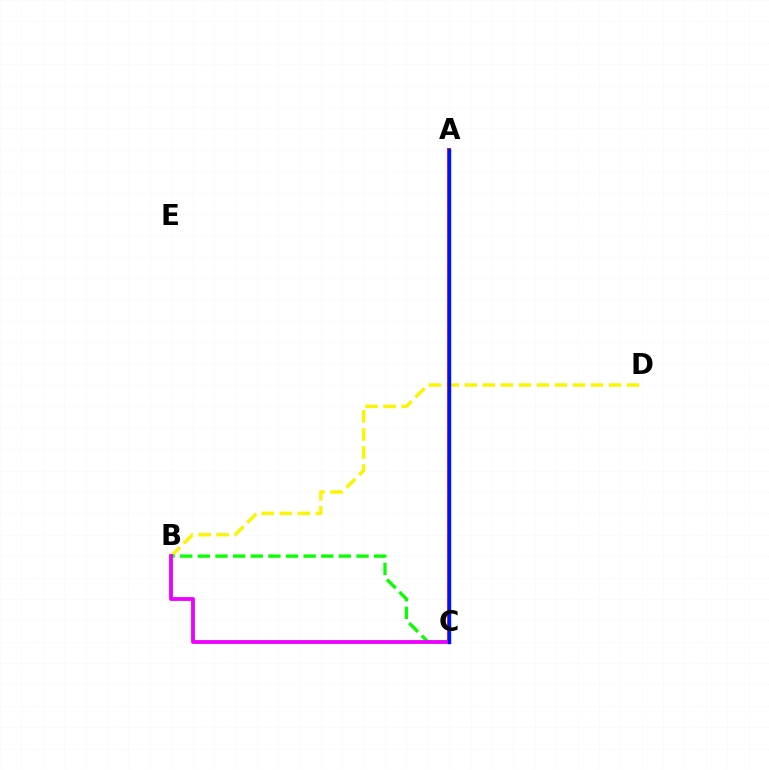{('B', 'D'): [{'color': '#fcf500', 'line_style': 'dashed', 'thickness': 2.45}], ('A', 'C'): [{'color': '#ff0000', 'line_style': 'solid', 'thickness': 2.86}, {'color': '#00fff6', 'line_style': 'solid', 'thickness': 2.42}, {'color': '#0010ff', 'line_style': 'solid', 'thickness': 2.39}], ('B', 'C'): [{'color': '#08ff00', 'line_style': 'dashed', 'thickness': 2.39}, {'color': '#ee00ff', 'line_style': 'solid', 'thickness': 2.75}]}